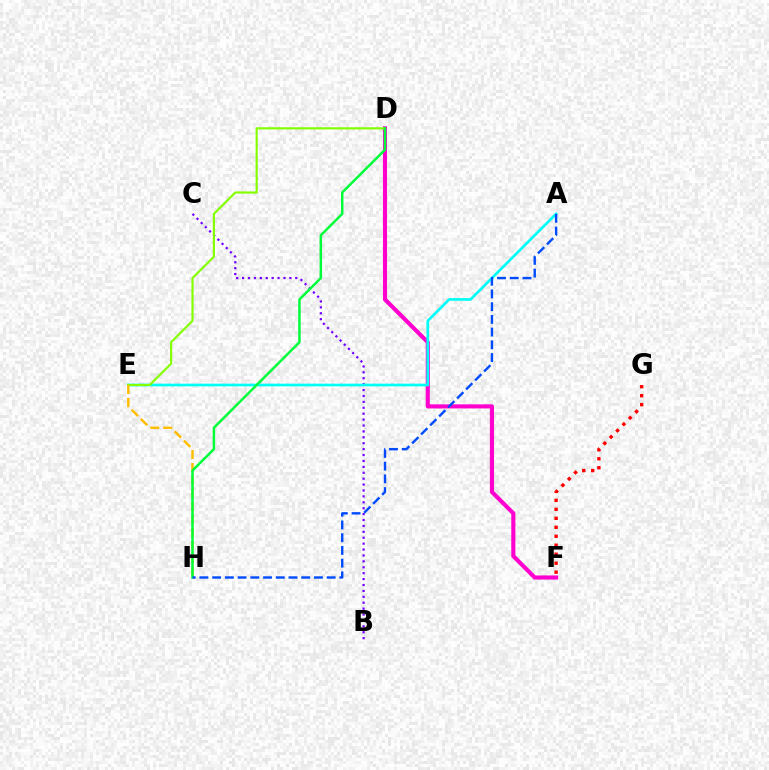{('D', 'F'): [{'color': '#ff00cf', 'line_style': 'solid', 'thickness': 2.96}], ('B', 'C'): [{'color': '#7200ff', 'line_style': 'dotted', 'thickness': 1.6}], ('A', 'E'): [{'color': '#00fff6', 'line_style': 'solid', 'thickness': 1.92}], ('D', 'E'): [{'color': '#84ff00', 'line_style': 'solid', 'thickness': 1.55}], ('E', 'H'): [{'color': '#ffbd00', 'line_style': 'dashed', 'thickness': 1.77}], ('D', 'H'): [{'color': '#00ff39', 'line_style': 'solid', 'thickness': 1.79}], ('F', 'G'): [{'color': '#ff0000', 'line_style': 'dotted', 'thickness': 2.44}], ('A', 'H'): [{'color': '#004bff', 'line_style': 'dashed', 'thickness': 1.73}]}